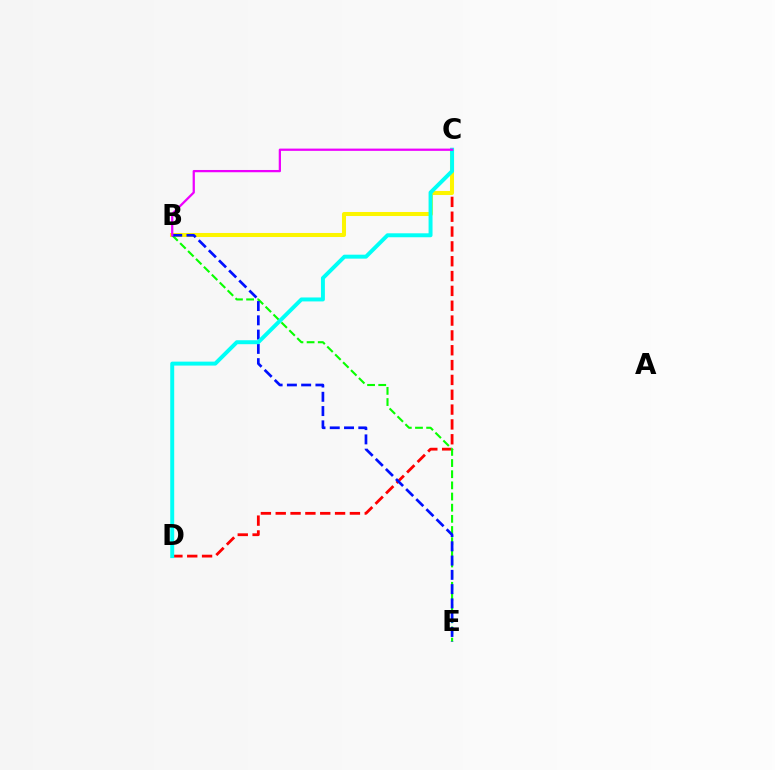{('C', 'D'): [{'color': '#ff0000', 'line_style': 'dashed', 'thickness': 2.02}, {'color': '#00fff6', 'line_style': 'solid', 'thickness': 2.85}], ('B', 'C'): [{'color': '#fcf500', 'line_style': 'solid', 'thickness': 2.91}, {'color': '#ee00ff', 'line_style': 'solid', 'thickness': 1.63}], ('B', 'E'): [{'color': '#08ff00', 'line_style': 'dashed', 'thickness': 1.52}, {'color': '#0010ff', 'line_style': 'dashed', 'thickness': 1.94}]}